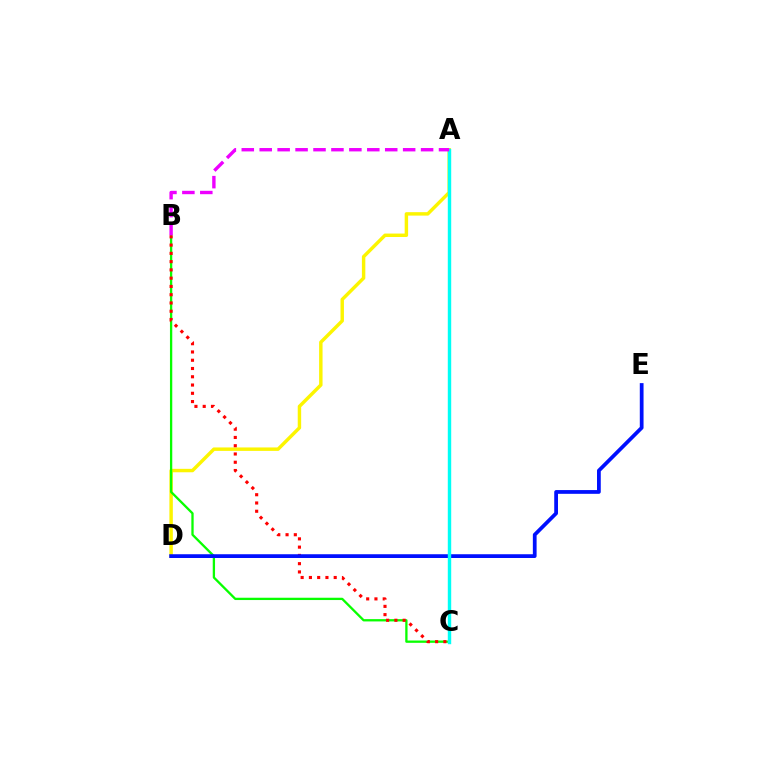{('A', 'D'): [{'color': '#fcf500', 'line_style': 'solid', 'thickness': 2.47}], ('B', 'C'): [{'color': '#08ff00', 'line_style': 'solid', 'thickness': 1.66}, {'color': '#ff0000', 'line_style': 'dotted', 'thickness': 2.25}], ('D', 'E'): [{'color': '#0010ff', 'line_style': 'solid', 'thickness': 2.7}], ('A', 'C'): [{'color': '#00fff6', 'line_style': 'solid', 'thickness': 2.46}], ('A', 'B'): [{'color': '#ee00ff', 'line_style': 'dashed', 'thickness': 2.44}]}